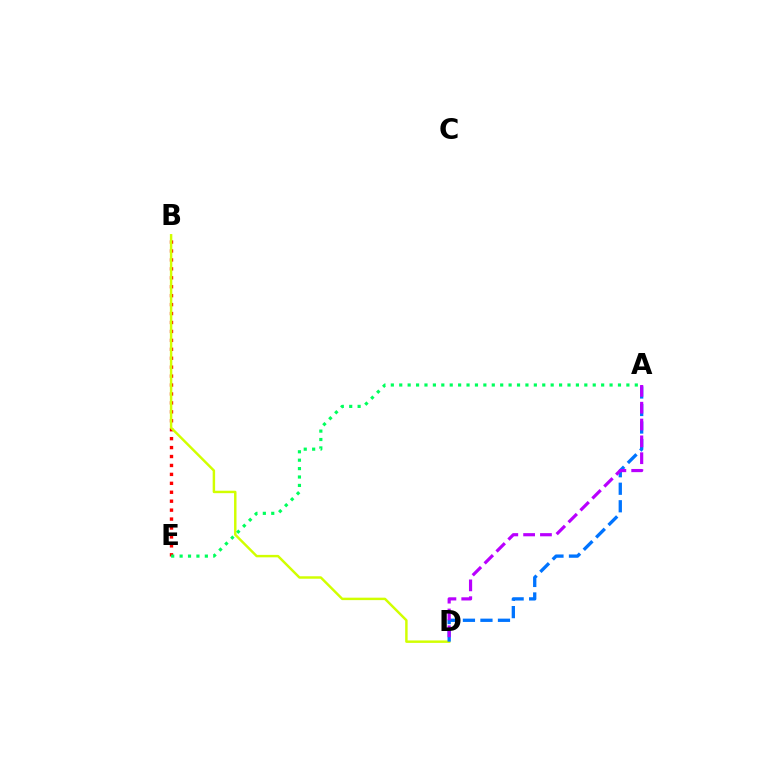{('B', 'E'): [{'color': '#ff0000', 'line_style': 'dotted', 'thickness': 2.43}], ('B', 'D'): [{'color': '#d1ff00', 'line_style': 'solid', 'thickness': 1.77}], ('A', 'D'): [{'color': '#0074ff', 'line_style': 'dashed', 'thickness': 2.38}, {'color': '#b900ff', 'line_style': 'dashed', 'thickness': 2.29}], ('A', 'E'): [{'color': '#00ff5c', 'line_style': 'dotted', 'thickness': 2.29}]}